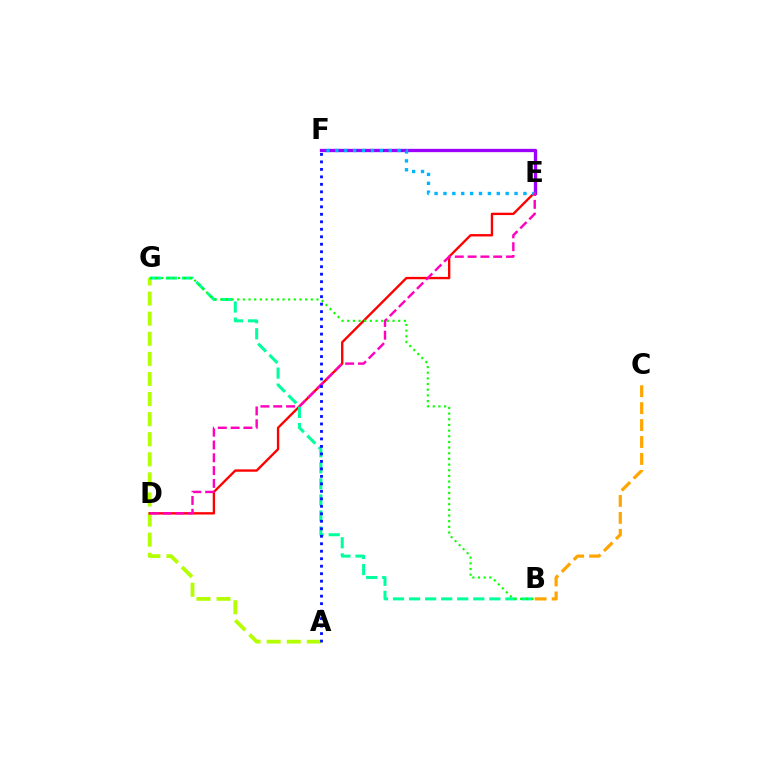{('A', 'G'): [{'color': '#b3ff00', 'line_style': 'dashed', 'thickness': 2.73}], ('B', 'C'): [{'color': '#ffa500', 'line_style': 'dashed', 'thickness': 2.3}], ('D', 'E'): [{'color': '#ff0000', 'line_style': 'solid', 'thickness': 1.7}, {'color': '#ff00bd', 'line_style': 'dashed', 'thickness': 1.74}], ('E', 'F'): [{'color': '#9b00ff', 'line_style': 'solid', 'thickness': 2.39}, {'color': '#00b5ff', 'line_style': 'dotted', 'thickness': 2.41}], ('B', 'G'): [{'color': '#00ff9d', 'line_style': 'dashed', 'thickness': 2.18}, {'color': '#08ff00', 'line_style': 'dotted', 'thickness': 1.54}], ('A', 'F'): [{'color': '#0010ff', 'line_style': 'dotted', 'thickness': 2.03}]}